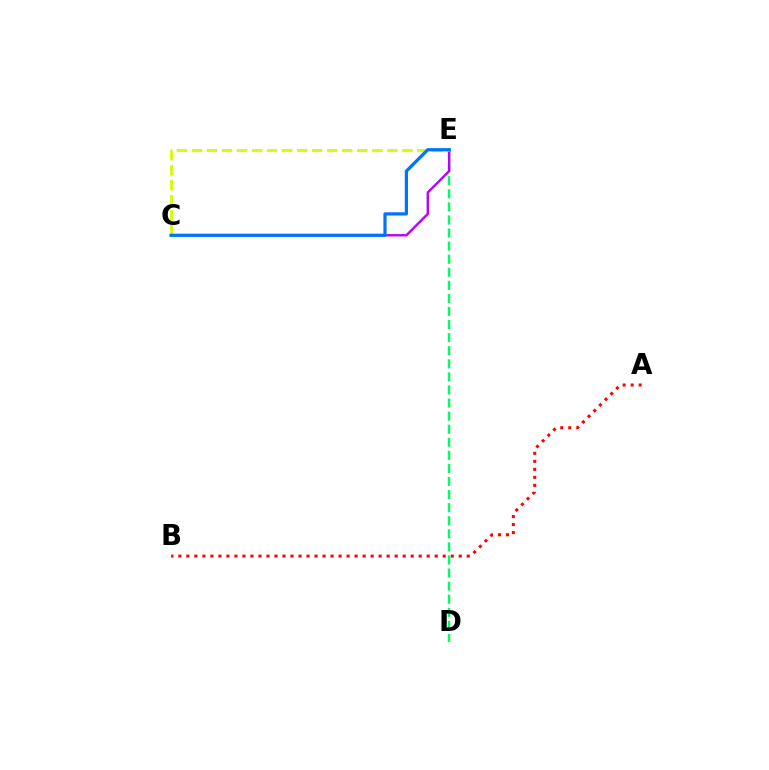{('A', 'B'): [{'color': '#ff0000', 'line_style': 'dotted', 'thickness': 2.18}], ('D', 'E'): [{'color': '#00ff5c', 'line_style': 'dashed', 'thickness': 1.78}], ('C', 'E'): [{'color': '#b900ff', 'line_style': 'solid', 'thickness': 1.72}, {'color': '#d1ff00', 'line_style': 'dashed', 'thickness': 2.04}, {'color': '#0074ff', 'line_style': 'solid', 'thickness': 2.32}]}